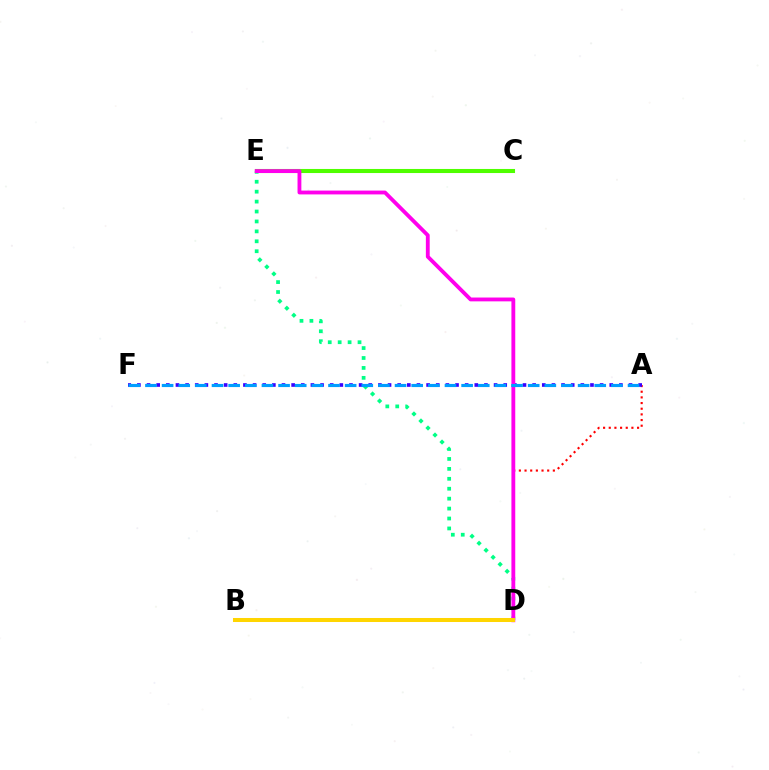{('D', 'E'): [{'color': '#00ff86', 'line_style': 'dotted', 'thickness': 2.7}, {'color': '#ff00ed', 'line_style': 'solid', 'thickness': 2.76}], ('A', 'D'): [{'color': '#ff0000', 'line_style': 'dotted', 'thickness': 1.54}], ('A', 'F'): [{'color': '#3700ff', 'line_style': 'dotted', 'thickness': 2.62}, {'color': '#009eff', 'line_style': 'dashed', 'thickness': 2.26}], ('C', 'E'): [{'color': '#4fff00', 'line_style': 'solid', 'thickness': 2.93}], ('B', 'D'): [{'color': '#ffd500', 'line_style': 'solid', 'thickness': 2.89}]}